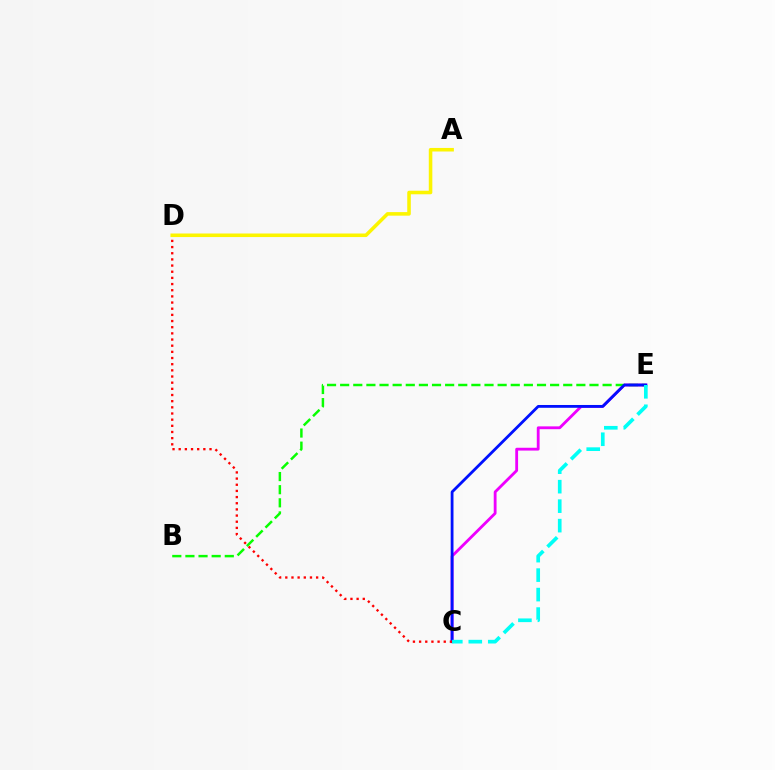{('C', 'E'): [{'color': '#ee00ff', 'line_style': 'solid', 'thickness': 2.03}, {'color': '#0010ff', 'line_style': 'solid', 'thickness': 2.02}, {'color': '#00fff6', 'line_style': 'dashed', 'thickness': 2.65}], ('B', 'E'): [{'color': '#08ff00', 'line_style': 'dashed', 'thickness': 1.78}], ('C', 'D'): [{'color': '#ff0000', 'line_style': 'dotted', 'thickness': 1.67}], ('A', 'D'): [{'color': '#fcf500', 'line_style': 'solid', 'thickness': 2.56}]}